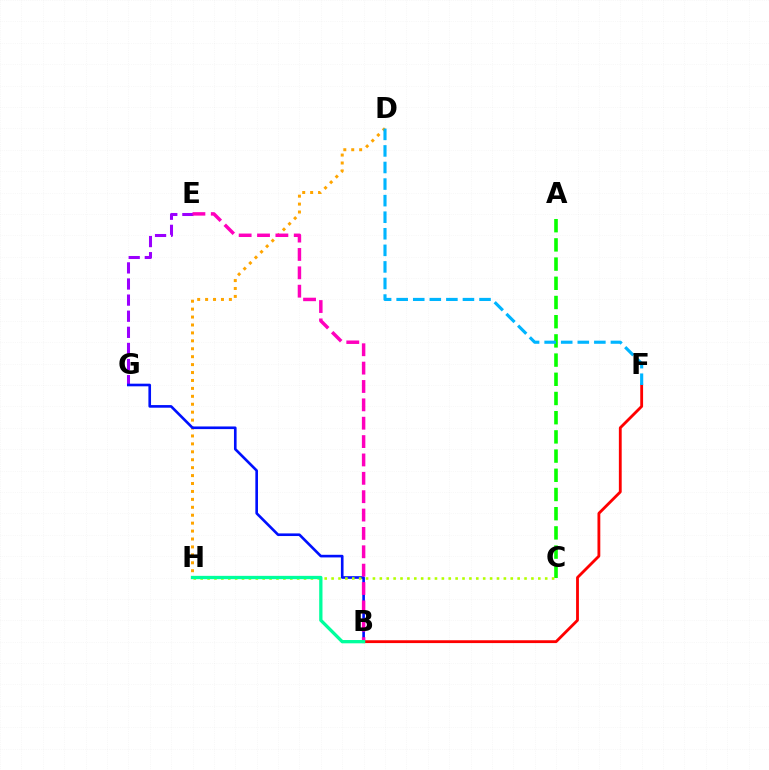{('E', 'G'): [{'color': '#9b00ff', 'line_style': 'dashed', 'thickness': 2.19}], ('D', 'H'): [{'color': '#ffa500', 'line_style': 'dotted', 'thickness': 2.15}], ('A', 'C'): [{'color': '#08ff00', 'line_style': 'dashed', 'thickness': 2.61}], ('B', 'G'): [{'color': '#0010ff', 'line_style': 'solid', 'thickness': 1.9}], ('B', 'E'): [{'color': '#ff00bd', 'line_style': 'dashed', 'thickness': 2.5}], ('B', 'F'): [{'color': '#ff0000', 'line_style': 'solid', 'thickness': 2.04}], ('C', 'H'): [{'color': '#b3ff00', 'line_style': 'dotted', 'thickness': 1.87}], ('D', 'F'): [{'color': '#00b5ff', 'line_style': 'dashed', 'thickness': 2.25}], ('B', 'H'): [{'color': '#00ff9d', 'line_style': 'solid', 'thickness': 2.37}]}